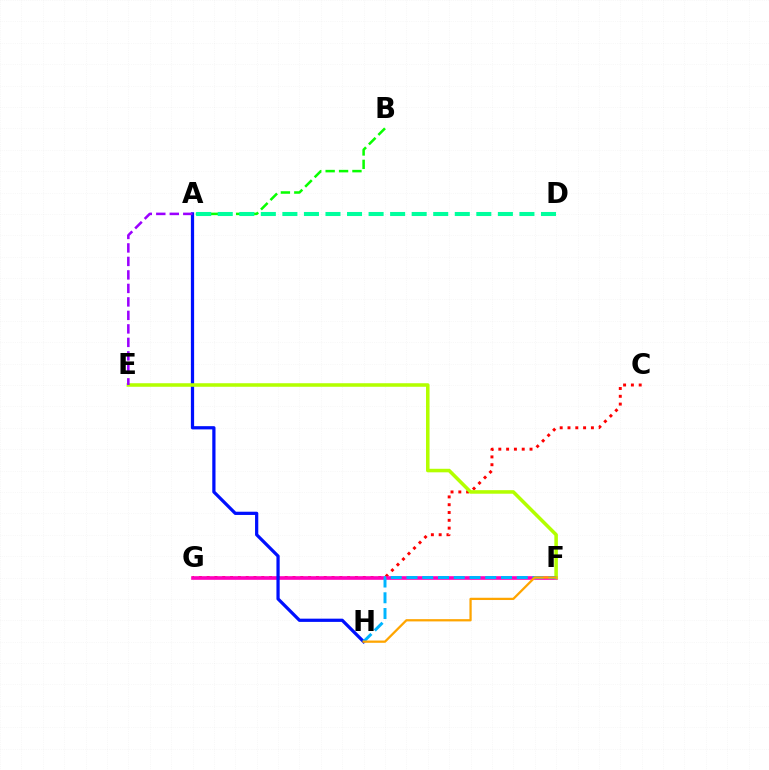{('C', 'G'): [{'color': '#ff0000', 'line_style': 'dotted', 'thickness': 2.12}], ('A', 'B'): [{'color': '#08ff00', 'line_style': 'dashed', 'thickness': 1.82}], ('F', 'G'): [{'color': '#ff00bd', 'line_style': 'solid', 'thickness': 2.61}], ('A', 'H'): [{'color': '#0010ff', 'line_style': 'solid', 'thickness': 2.33}], ('E', 'F'): [{'color': '#b3ff00', 'line_style': 'solid', 'thickness': 2.55}], ('F', 'H'): [{'color': '#00b5ff', 'line_style': 'dashed', 'thickness': 2.14}, {'color': '#ffa500', 'line_style': 'solid', 'thickness': 1.63}], ('A', 'E'): [{'color': '#9b00ff', 'line_style': 'dashed', 'thickness': 1.83}], ('A', 'D'): [{'color': '#00ff9d', 'line_style': 'dashed', 'thickness': 2.93}]}